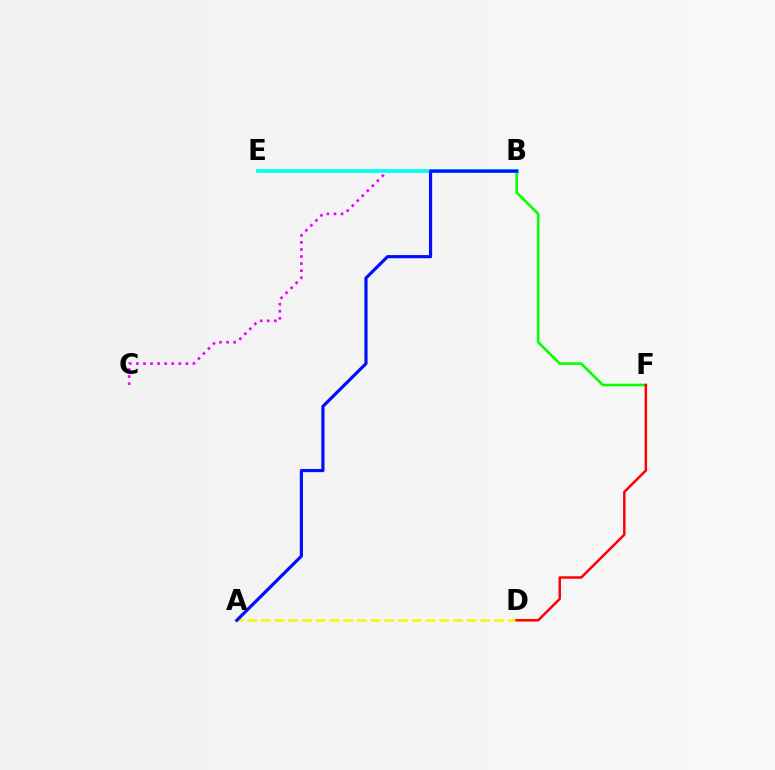{('A', 'D'): [{'color': '#fcf500', 'line_style': 'dashed', 'thickness': 1.86}], ('B', 'C'): [{'color': '#ee00ff', 'line_style': 'dotted', 'thickness': 1.92}], ('B', 'F'): [{'color': '#08ff00', 'line_style': 'solid', 'thickness': 1.89}], ('D', 'F'): [{'color': '#ff0000', 'line_style': 'solid', 'thickness': 1.78}], ('B', 'E'): [{'color': '#00fff6', 'line_style': 'solid', 'thickness': 2.68}], ('A', 'B'): [{'color': '#0010ff', 'line_style': 'solid', 'thickness': 2.29}]}